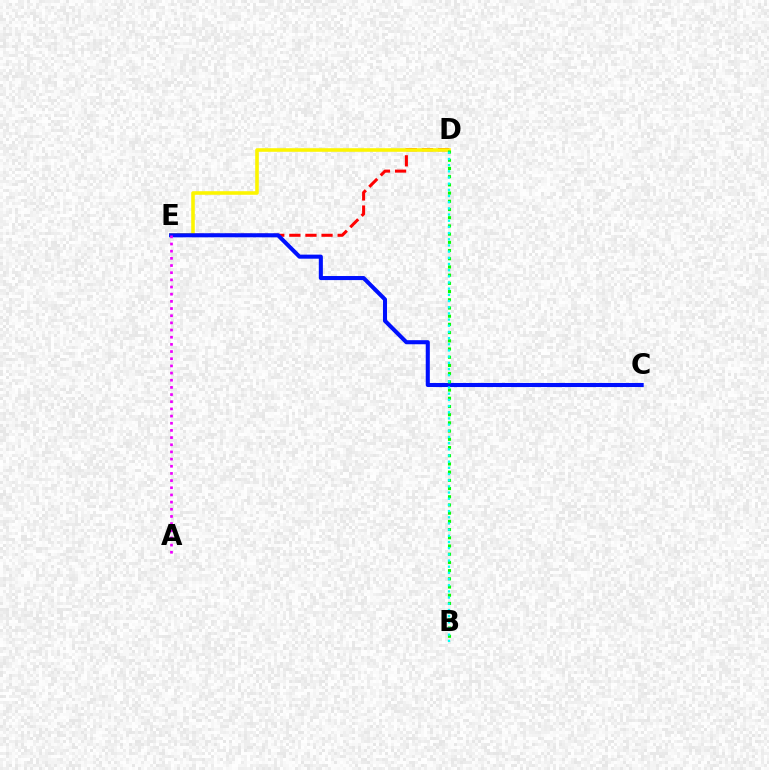{('D', 'E'): [{'color': '#ff0000', 'line_style': 'dashed', 'thickness': 2.19}, {'color': '#fcf500', 'line_style': 'solid', 'thickness': 2.58}], ('C', 'E'): [{'color': '#0010ff', 'line_style': 'solid', 'thickness': 2.93}], ('B', 'D'): [{'color': '#08ff00', 'line_style': 'dotted', 'thickness': 2.23}, {'color': '#00fff6', 'line_style': 'dotted', 'thickness': 1.68}], ('A', 'E'): [{'color': '#ee00ff', 'line_style': 'dotted', 'thickness': 1.95}]}